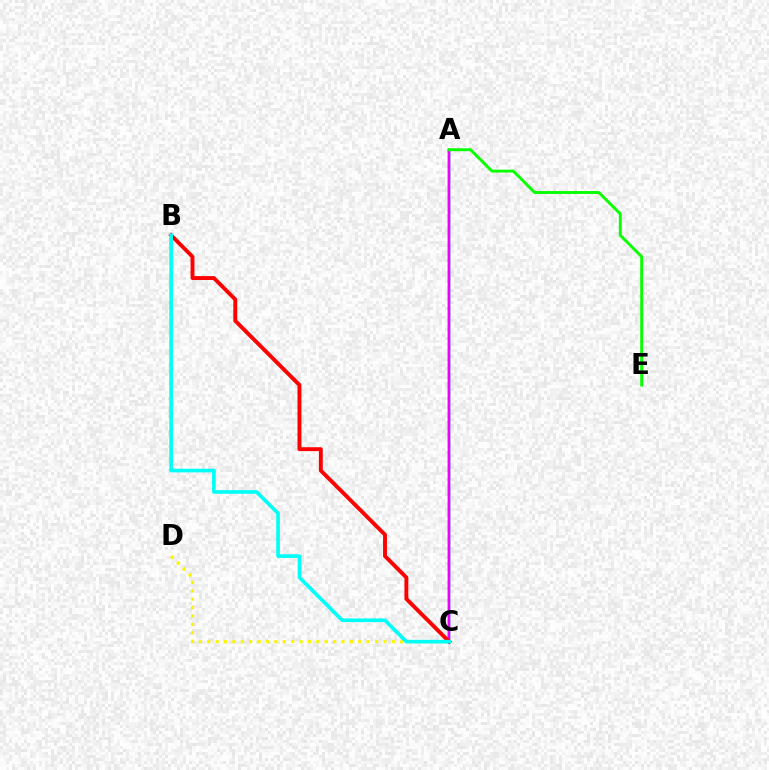{('A', 'C'): [{'color': '#0010ff', 'line_style': 'solid', 'thickness': 1.8}, {'color': '#ee00ff', 'line_style': 'solid', 'thickness': 1.58}], ('B', 'C'): [{'color': '#ff0000', 'line_style': 'solid', 'thickness': 2.81}, {'color': '#00fff6', 'line_style': 'solid', 'thickness': 2.63}], ('A', 'E'): [{'color': '#08ff00', 'line_style': 'solid', 'thickness': 2.1}], ('C', 'D'): [{'color': '#fcf500', 'line_style': 'dotted', 'thickness': 2.28}]}